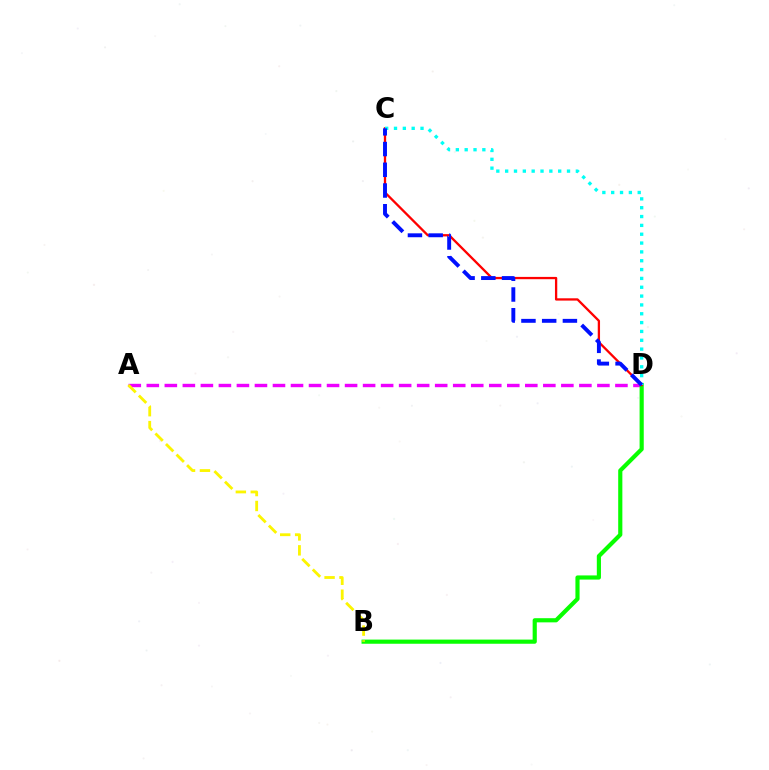{('A', 'D'): [{'color': '#ee00ff', 'line_style': 'dashed', 'thickness': 2.45}], ('B', 'D'): [{'color': '#08ff00', 'line_style': 'solid', 'thickness': 2.99}], ('C', 'D'): [{'color': '#ff0000', 'line_style': 'solid', 'thickness': 1.65}, {'color': '#00fff6', 'line_style': 'dotted', 'thickness': 2.4}, {'color': '#0010ff', 'line_style': 'dashed', 'thickness': 2.82}], ('A', 'B'): [{'color': '#fcf500', 'line_style': 'dashed', 'thickness': 2.03}]}